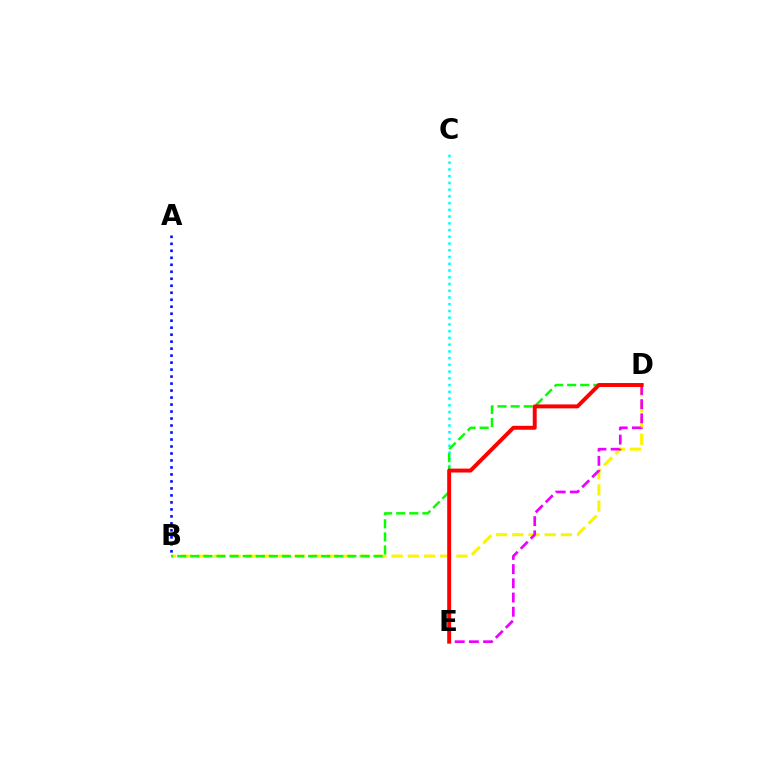{('B', 'D'): [{'color': '#fcf500', 'line_style': 'dashed', 'thickness': 2.2}, {'color': '#08ff00', 'line_style': 'dashed', 'thickness': 1.78}], ('C', 'E'): [{'color': '#00fff6', 'line_style': 'dotted', 'thickness': 1.83}], ('A', 'B'): [{'color': '#0010ff', 'line_style': 'dotted', 'thickness': 1.9}], ('D', 'E'): [{'color': '#ee00ff', 'line_style': 'dashed', 'thickness': 1.93}, {'color': '#ff0000', 'line_style': 'solid', 'thickness': 2.83}]}